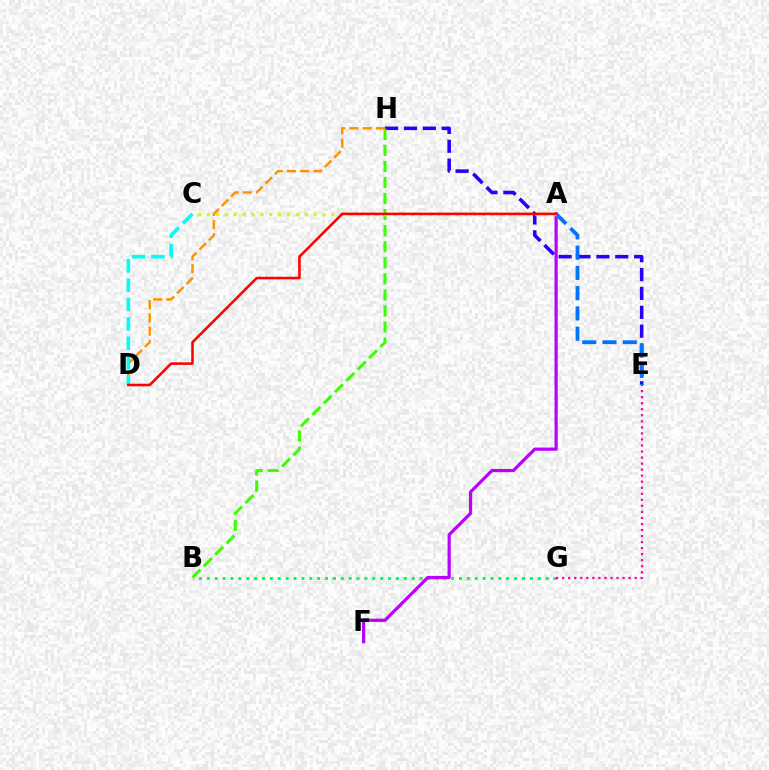{('B', 'G'): [{'color': '#00ff5c', 'line_style': 'dotted', 'thickness': 2.14}], ('A', 'F'): [{'color': '#b900ff', 'line_style': 'solid', 'thickness': 2.31}], ('E', 'H'): [{'color': '#2500ff', 'line_style': 'dashed', 'thickness': 2.56}], ('B', 'H'): [{'color': '#3dff00', 'line_style': 'dashed', 'thickness': 2.18}], ('A', 'E'): [{'color': '#0074ff', 'line_style': 'dashed', 'thickness': 2.75}], ('D', 'H'): [{'color': '#ff9400', 'line_style': 'dashed', 'thickness': 1.8}], ('A', 'C'): [{'color': '#d1ff00', 'line_style': 'dotted', 'thickness': 2.41}], ('E', 'G'): [{'color': '#ff00ac', 'line_style': 'dotted', 'thickness': 1.64}], ('C', 'D'): [{'color': '#00fff6', 'line_style': 'dashed', 'thickness': 2.63}], ('A', 'D'): [{'color': '#ff0000', 'line_style': 'solid', 'thickness': 1.85}]}